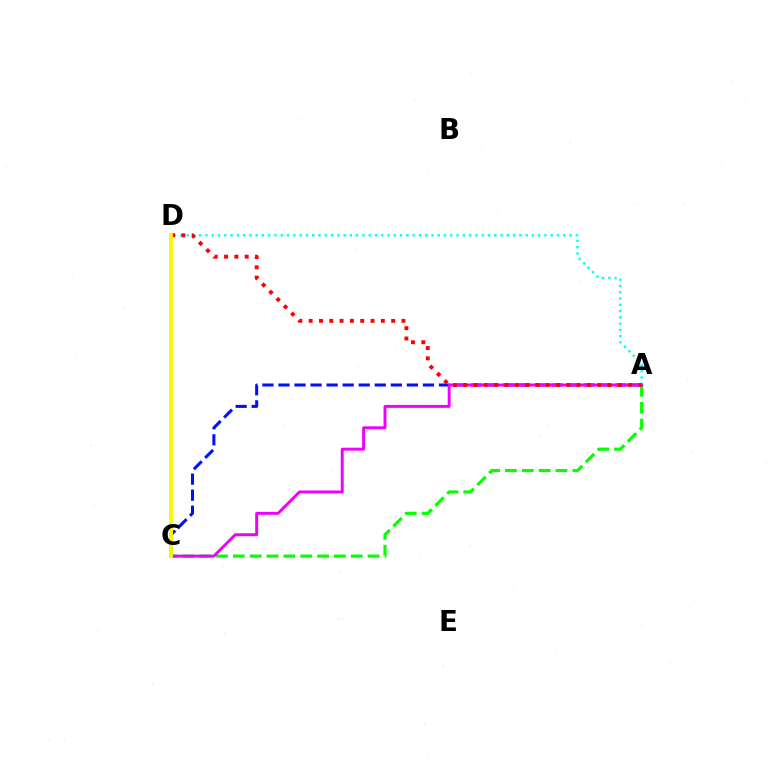{('A', 'C'): [{'color': '#08ff00', 'line_style': 'dashed', 'thickness': 2.29}, {'color': '#0010ff', 'line_style': 'dashed', 'thickness': 2.18}, {'color': '#ee00ff', 'line_style': 'solid', 'thickness': 2.11}], ('A', 'D'): [{'color': '#00fff6', 'line_style': 'dotted', 'thickness': 1.71}, {'color': '#ff0000', 'line_style': 'dotted', 'thickness': 2.8}], ('C', 'D'): [{'color': '#fcf500', 'line_style': 'solid', 'thickness': 2.75}]}